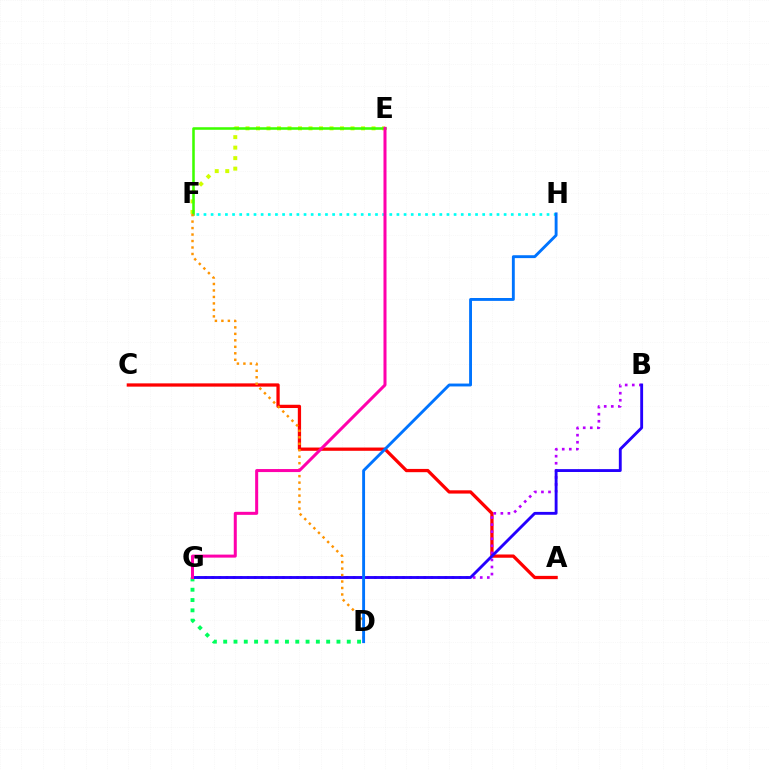{('D', 'G'): [{'color': '#00ff5c', 'line_style': 'dotted', 'thickness': 2.8}], ('E', 'F'): [{'color': '#d1ff00', 'line_style': 'dotted', 'thickness': 2.85}, {'color': '#3dff00', 'line_style': 'solid', 'thickness': 1.84}], ('A', 'C'): [{'color': '#ff0000', 'line_style': 'solid', 'thickness': 2.35}], ('B', 'G'): [{'color': '#b900ff', 'line_style': 'dotted', 'thickness': 1.92}, {'color': '#2500ff', 'line_style': 'solid', 'thickness': 2.06}], ('F', 'H'): [{'color': '#00fff6', 'line_style': 'dotted', 'thickness': 1.94}], ('D', 'F'): [{'color': '#ff9400', 'line_style': 'dotted', 'thickness': 1.76}], ('D', 'H'): [{'color': '#0074ff', 'line_style': 'solid', 'thickness': 2.08}], ('E', 'G'): [{'color': '#ff00ac', 'line_style': 'solid', 'thickness': 2.18}]}